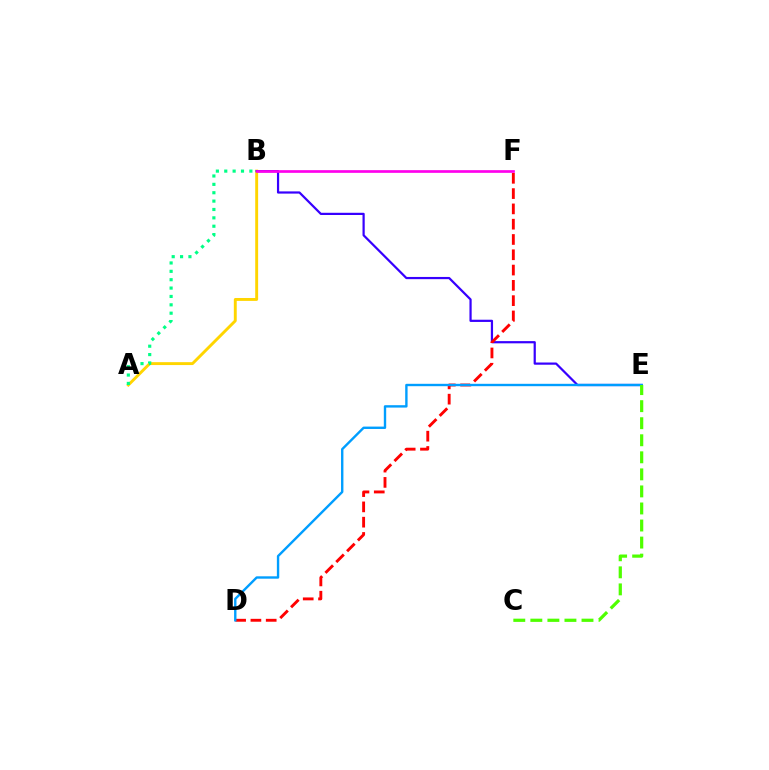{('A', 'B'): [{'color': '#ffd500', 'line_style': 'solid', 'thickness': 2.09}, {'color': '#00ff86', 'line_style': 'dotted', 'thickness': 2.27}], ('B', 'E'): [{'color': '#3700ff', 'line_style': 'solid', 'thickness': 1.59}], ('D', 'F'): [{'color': '#ff0000', 'line_style': 'dashed', 'thickness': 2.08}], ('D', 'E'): [{'color': '#009eff', 'line_style': 'solid', 'thickness': 1.72}], ('C', 'E'): [{'color': '#4fff00', 'line_style': 'dashed', 'thickness': 2.32}], ('B', 'F'): [{'color': '#ff00ed', 'line_style': 'solid', 'thickness': 1.94}]}